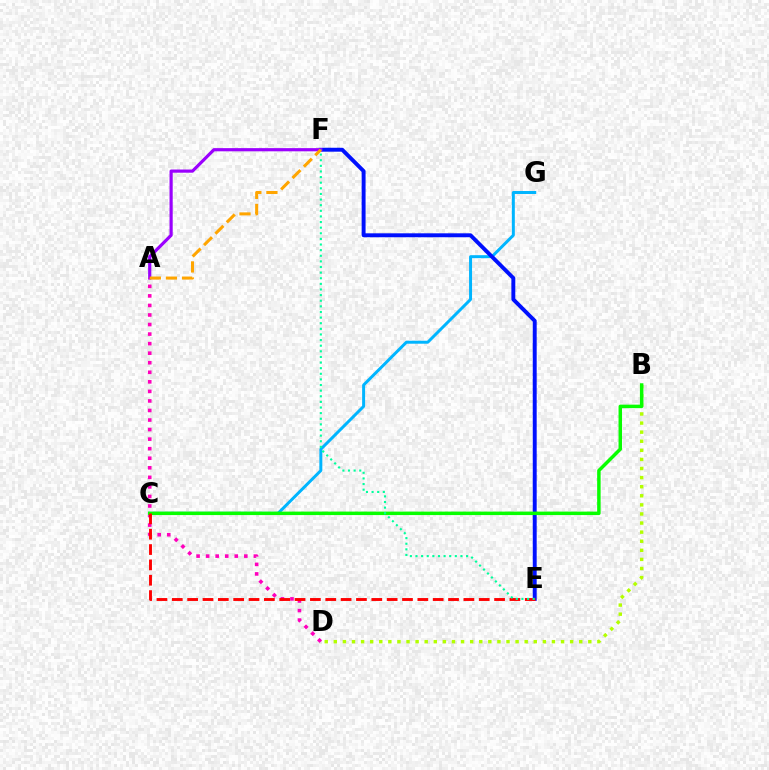{('B', 'D'): [{'color': '#b3ff00', 'line_style': 'dotted', 'thickness': 2.47}], ('C', 'G'): [{'color': '#00b5ff', 'line_style': 'solid', 'thickness': 2.14}], ('E', 'F'): [{'color': '#0010ff', 'line_style': 'solid', 'thickness': 2.82}, {'color': '#00ff9d', 'line_style': 'dotted', 'thickness': 1.53}], ('A', 'F'): [{'color': '#9b00ff', 'line_style': 'solid', 'thickness': 2.29}, {'color': '#ffa500', 'line_style': 'dashed', 'thickness': 2.19}], ('A', 'D'): [{'color': '#ff00bd', 'line_style': 'dotted', 'thickness': 2.59}], ('B', 'C'): [{'color': '#08ff00', 'line_style': 'solid', 'thickness': 2.5}], ('C', 'E'): [{'color': '#ff0000', 'line_style': 'dashed', 'thickness': 2.08}]}